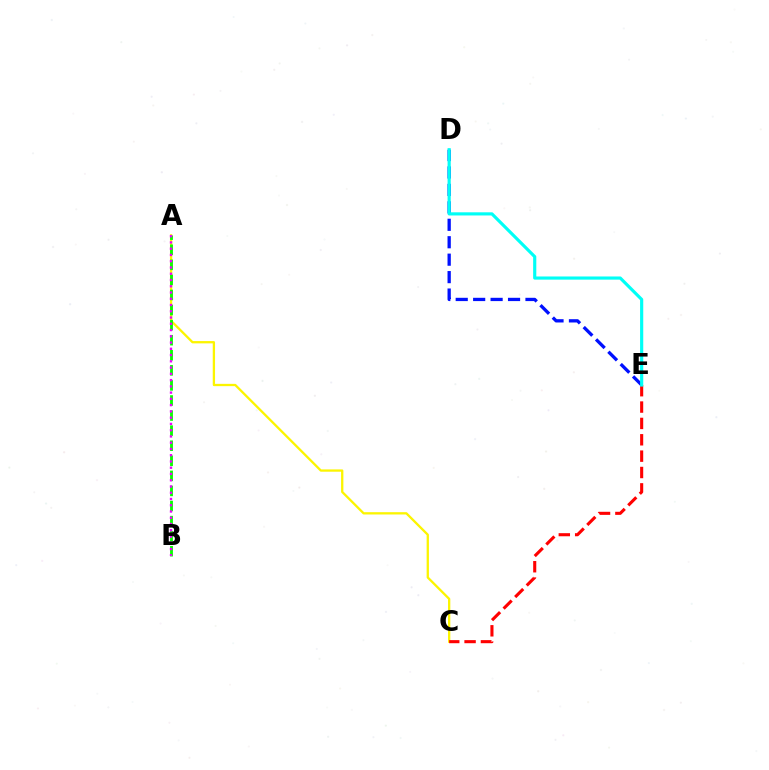{('A', 'C'): [{'color': '#fcf500', 'line_style': 'solid', 'thickness': 1.66}], ('C', 'E'): [{'color': '#ff0000', 'line_style': 'dashed', 'thickness': 2.22}], ('D', 'E'): [{'color': '#0010ff', 'line_style': 'dashed', 'thickness': 2.37}, {'color': '#00fff6', 'line_style': 'solid', 'thickness': 2.28}], ('A', 'B'): [{'color': '#08ff00', 'line_style': 'dashed', 'thickness': 2.05}, {'color': '#ee00ff', 'line_style': 'dotted', 'thickness': 1.7}]}